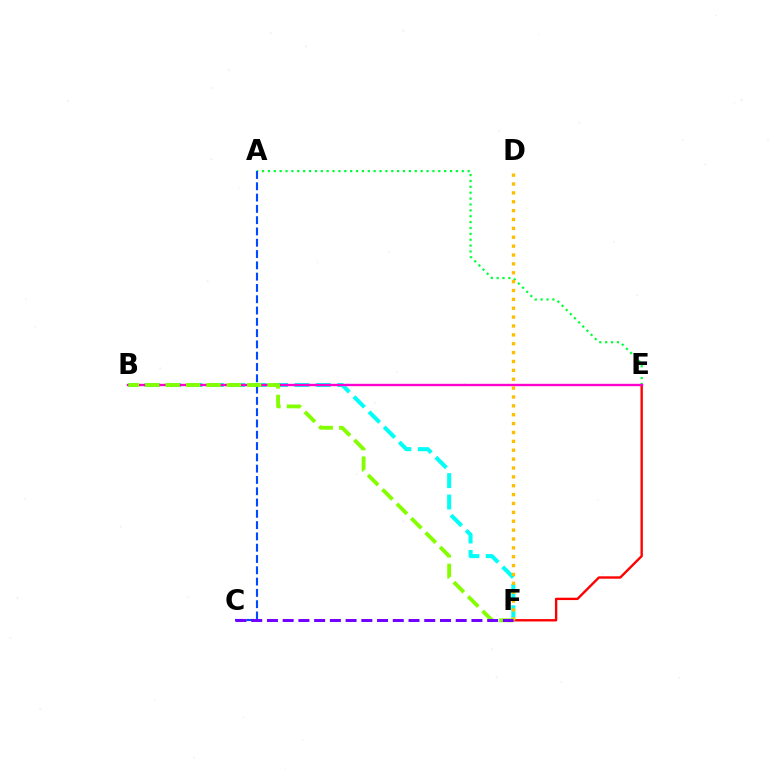{('E', 'F'): [{'color': '#ff0000', 'line_style': 'solid', 'thickness': 1.71}], ('A', 'E'): [{'color': '#00ff39', 'line_style': 'dotted', 'thickness': 1.6}], ('B', 'F'): [{'color': '#00fff6', 'line_style': 'dashed', 'thickness': 2.91}, {'color': '#84ff00', 'line_style': 'dashed', 'thickness': 2.77}], ('B', 'E'): [{'color': '#ff00cf', 'line_style': 'solid', 'thickness': 1.71}], ('A', 'C'): [{'color': '#004bff', 'line_style': 'dashed', 'thickness': 1.53}], ('D', 'F'): [{'color': '#ffbd00', 'line_style': 'dotted', 'thickness': 2.41}], ('C', 'F'): [{'color': '#7200ff', 'line_style': 'dashed', 'thickness': 2.14}]}